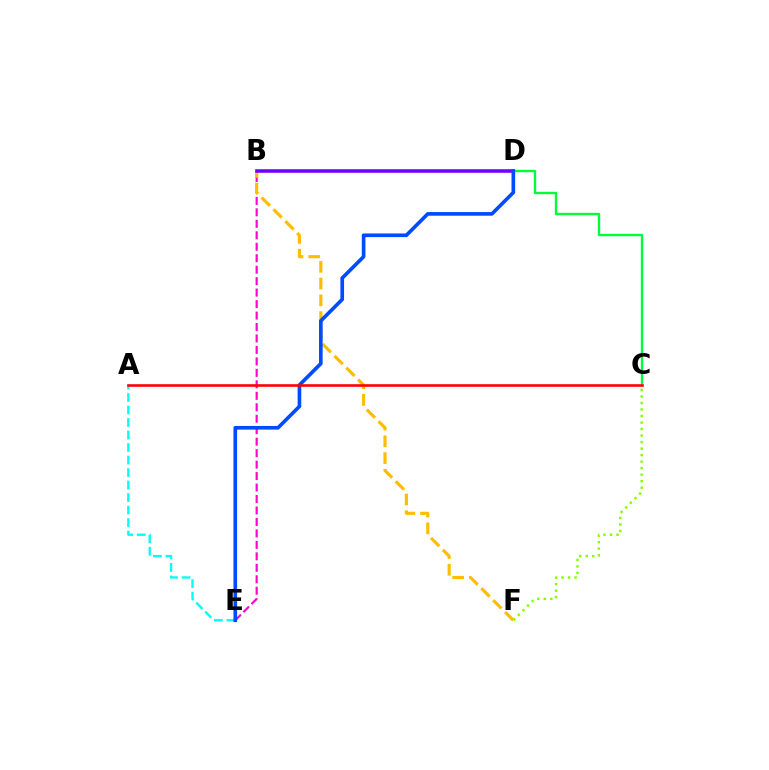{('B', 'E'): [{'color': '#ff00cf', 'line_style': 'dashed', 'thickness': 1.56}], ('B', 'F'): [{'color': '#ffbd00', 'line_style': 'dashed', 'thickness': 2.28}], ('A', 'E'): [{'color': '#00fff6', 'line_style': 'dashed', 'thickness': 1.7}], ('C', 'F'): [{'color': '#84ff00', 'line_style': 'dotted', 'thickness': 1.77}], ('B', 'D'): [{'color': '#7200ff', 'line_style': 'solid', 'thickness': 2.56}], ('C', 'D'): [{'color': '#00ff39', 'line_style': 'solid', 'thickness': 1.7}], ('D', 'E'): [{'color': '#004bff', 'line_style': 'solid', 'thickness': 2.63}], ('A', 'C'): [{'color': '#ff0000', 'line_style': 'solid', 'thickness': 1.87}]}